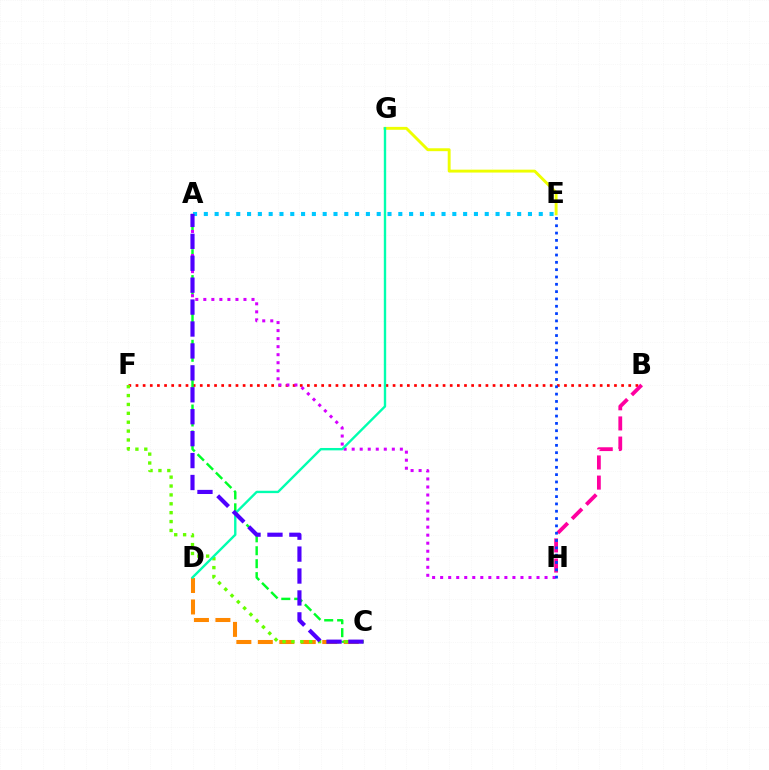{('E', 'G'): [{'color': '#eeff00', 'line_style': 'solid', 'thickness': 2.09}], ('A', 'E'): [{'color': '#00c7ff', 'line_style': 'dotted', 'thickness': 2.94}], ('B', 'F'): [{'color': '#ff0000', 'line_style': 'dotted', 'thickness': 1.94}], ('A', 'C'): [{'color': '#00ff27', 'line_style': 'dashed', 'thickness': 1.76}, {'color': '#4f00ff', 'line_style': 'dashed', 'thickness': 2.98}], ('C', 'D'): [{'color': '#ff8800', 'line_style': 'dashed', 'thickness': 2.92}], ('C', 'F'): [{'color': '#66ff00', 'line_style': 'dotted', 'thickness': 2.41}], ('A', 'H'): [{'color': '#d600ff', 'line_style': 'dotted', 'thickness': 2.18}], ('D', 'G'): [{'color': '#00ffaf', 'line_style': 'solid', 'thickness': 1.71}], ('B', 'H'): [{'color': '#ff00a0', 'line_style': 'dashed', 'thickness': 2.74}], ('E', 'H'): [{'color': '#003fff', 'line_style': 'dotted', 'thickness': 1.99}]}